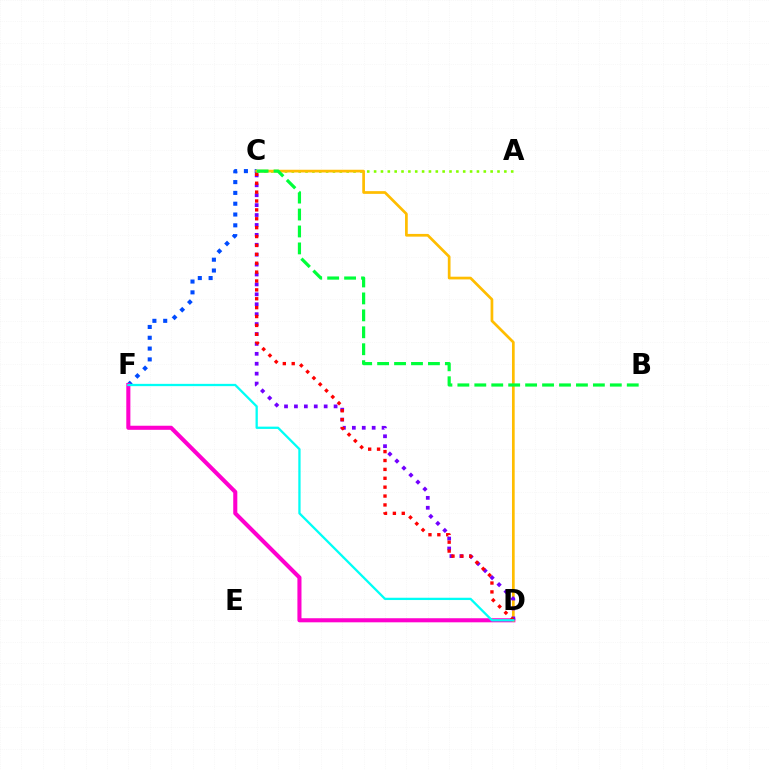{('A', 'C'): [{'color': '#84ff00', 'line_style': 'dotted', 'thickness': 1.86}], ('C', 'F'): [{'color': '#004bff', 'line_style': 'dotted', 'thickness': 2.94}], ('D', 'F'): [{'color': '#ff00cf', 'line_style': 'solid', 'thickness': 2.94}, {'color': '#00fff6', 'line_style': 'solid', 'thickness': 1.65}], ('C', 'D'): [{'color': '#ffbd00', 'line_style': 'solid', 'thickness': 1.95}, {'color': '#7200ff', 'line_style': 'dotted', 'thickness': 2.69}, {'color': '#ff0000', 'line_style': 'dotted', 'thickness': 2.41}], ('B', 'C'): [{'color': '#00ff39', 'line_style': 'dashed', 'thickness': 2.3}]}